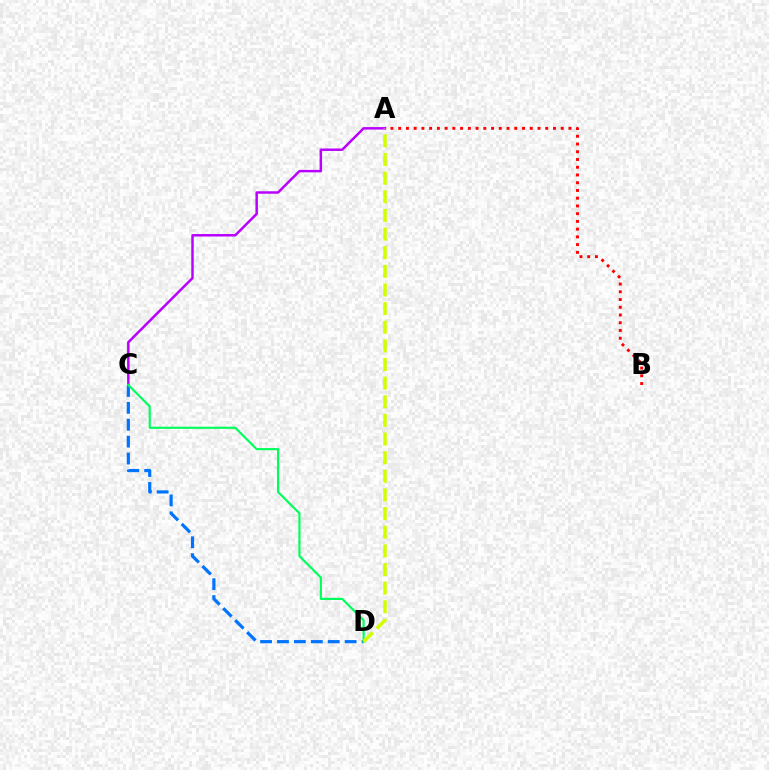{('A', 'C'): [{'color': '#b900ff', 'line_style': 'solid', 'thickness': 1.78}], ('A', 'B'): [{'color': '#ff0000', 'line_style': 'dotted', 'thickness': 2.1}], ('C', 'D'): [{'color': '#0074ff', 'line_style': 'dashed', 'thickness': 2.3}, {'color': '#00ff5c', 'line_style': 'solid', 'thickness': 1.57}], ('A', 'D'): [{'color': '#d1ff00', 'line_style': 'dashed', 'thickness': 2.53}]}